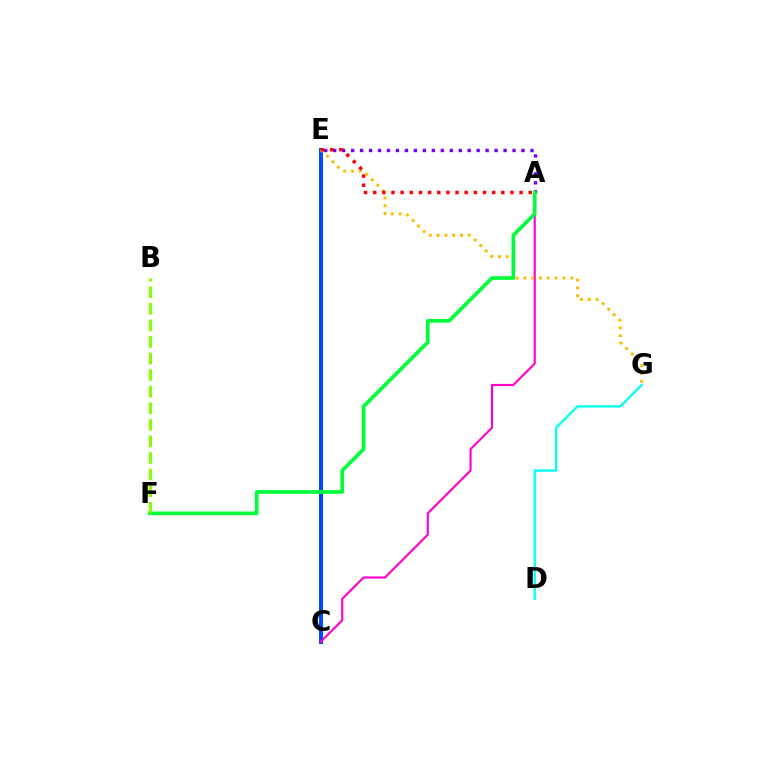{('C', 'E'): [{'color': '#004bff', 'line_style': 'solid', 'thickness': 2.92}], ('A', 'C'): [{'color': '#ff00cf', 'line_style': 'solid', 'thickness': 1.54}], ('A', 'E'): [{'color': '#7200ff', 'line_style': 'dotted', 'thickness': 2.44}, {'color': '#ff0000', 'line_style': 'dotted', 'thickness': 2.49}], ('E', 'G'): [{'color': '#ffbd00', 'line_style': 'dotted', 'thickness': 2.12}], ('A', 'F'): [{'color': '#00ff39', 'line_style': 'solid', 'thickness': 2.63}], ('D', 'G'): [{'color': '#00fff6', 'line_style': 'solid', 'thickness': 1.65}], ('B', 'F'): [{'color': '#84ff00', 'line_style': 'dashed', 'thickness': 2.25}]}